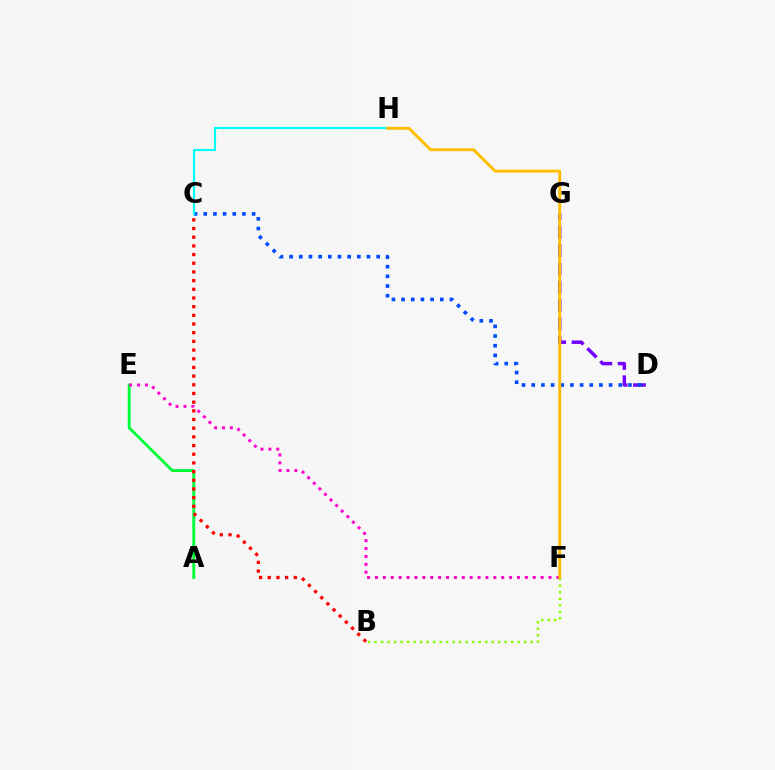{('A', 'E'): [{'color': '#00ff39', 'line_style': 'solid', 'thickness': 2.07}], ('B', 'C'): [{'color': '#ff0000', 'line_style': 'dotted', 'thickness': 2.36}], ('B', 'F'): [{'color': '#84ff00', 'line_style': 'dotted', 'thickness': 1.77}], ('D', 'G'): [{'color': '#7200ff', 'line_style': 'dashed', 'thickness': 2.49}], ('C', 'D'): [{'color': '#004bff', 'line_style': 'dotted', 'thickness': 2.63}], ('C', 'H'): [{'color': '#00fff6', 'line_style': 'solid', 'thickness': 1.54}], ('E', 'F'): [{'color': '#ff00cf', 'line_style': 'dotted', 'thickness': 2.14}], ('F', 'H'): [{'color': '#ffbd00', 'line_style': 'solid', 'thickness': 2.08}]}